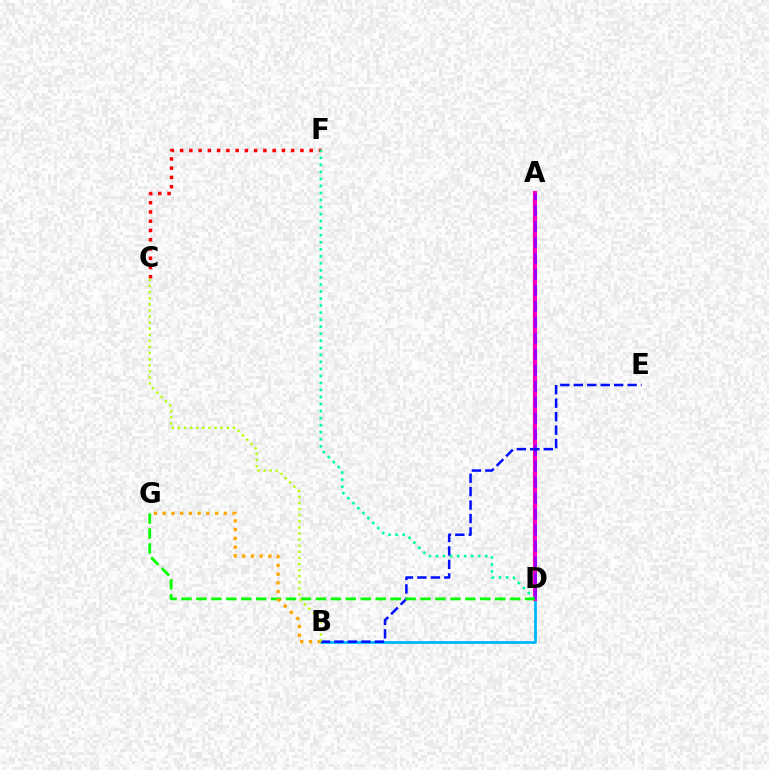{('B', 'D'): [{'color': '#00b5ff', 'line_style': 'solid', 'thickness': 1.99}], ('A', 'D'): [{'color': '#ff00bd', 'line_style': 'solid', 'thickness': 2.97}, {'color': '#9b00ff', 'line_style': 'dashed', 'thickness': 2.17}], ('C', 'F'): [{'color': '#ff0000', 'line_style': 'dotted', 'thickness': 2.51}], ('D', 'F'): [{'color': '#00ff9d', 'line_style': 'dotted', 'thickness': 1.91}], ('B', 'E'): [{'color': '#0010ff', 'line_style': 'dashed', 'thickness': 1.83}], ('D', 'G'): [{'color': '#08ff00', 'line_style': 'dashed', 'thickness': 2.03}], ('B', 'G'): [{'color': '#ffa500', 'line_style': 'dotted', 'thickness': 2.37}], ('B', 'C'): [{'color': '#b3ff00', 'line_style': 'dotted', 'thickness': 1.66}]}